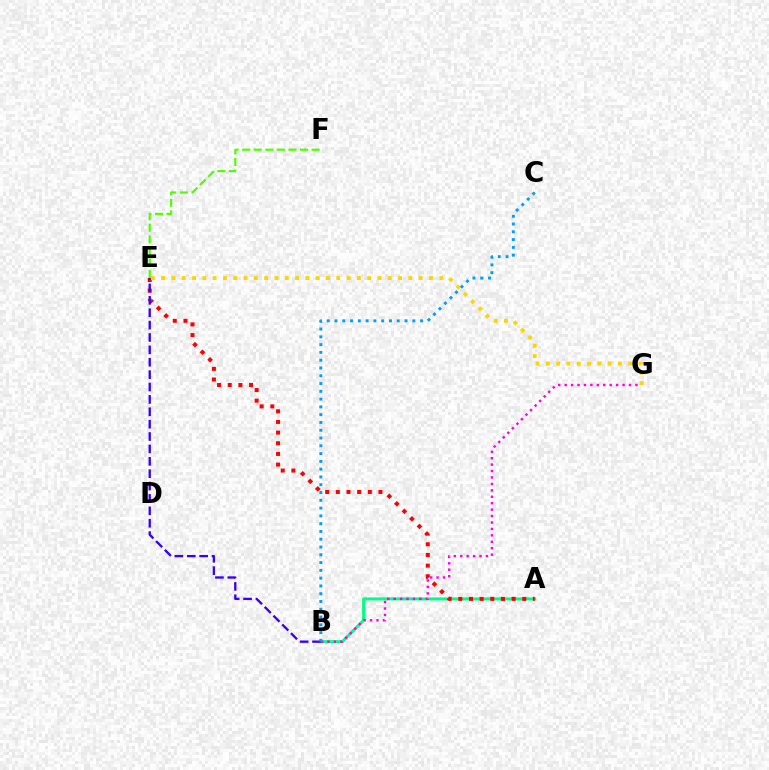{('A', 'B'): [{'color': '#00ff86', 'line_style': 'solid', 'thickness': 2.16}], ('A', 'E'): [{'color': '#ff0000', 'line_style': 'dotted', 'thickness': 2.9}], ('B', 'G'): [{'color': '#ff00ed', 'line_style': 'dotted', 'thickness': 1.75}], ('B', 'E'): [{'color': '#3700ff', 'line_style': 'dashed', 'thickness': 1.68}], ('E', 'G'): [{'color': '#ffd500', 'line_style': 'dotted', 'thickness': 2.8}], ('B', 'C'): [{'color': '#009eff', 'line_style': 'dotted', 'thickness': 2.12}], ('E', 'F'): [{'color': '#4fff00', 'line_style': 'dashed', 'thickness': 1.57}]}